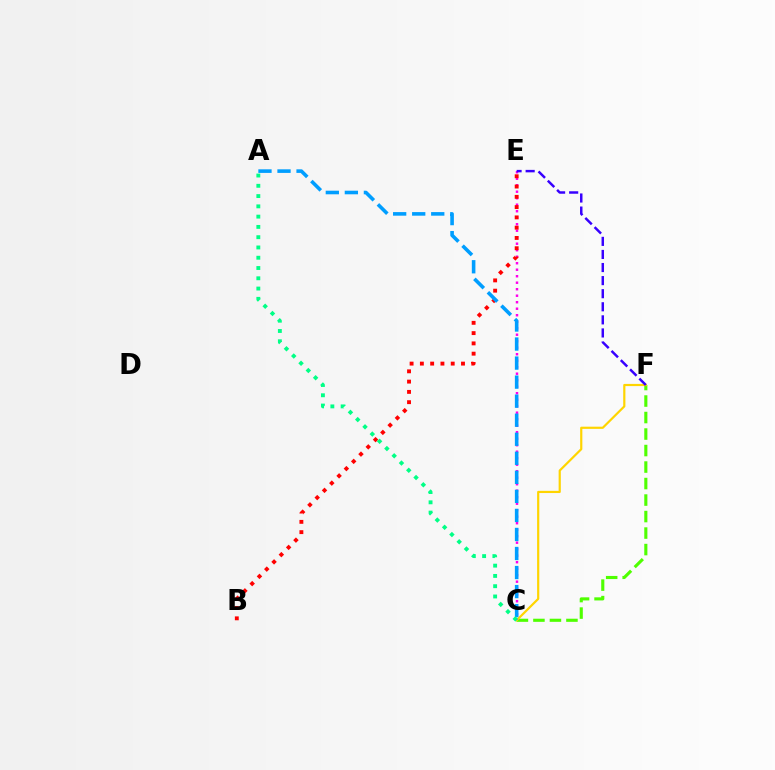{('C', 'F'): [{'color': '#4fff00', 'line_style': 'dashed', 'thickness': 2.24}, {'color': '#ffd500', 'line_style': 'solid', 'thickness': 1.58}], ('C', 'E'): [{'color': '#ff00ed', 'line_style': 'dotted', 'thickness': 1.77}], ('B', 'E'): [{'color': '#ff0000', 'line_style': 'dotted', 'thickness': 2.79}], ('E', 'F'): [{'color': '#3700ff', 'line_style': 'dashed', 'thickness': 1.78}], ('A', 'C'): [{'color': '#009eff', 'line_style': 'dashed', 'thickness': 2.59}, {'color': '#00ff86', 'line_style': 'dotted', 'thickness': 2.79}]}